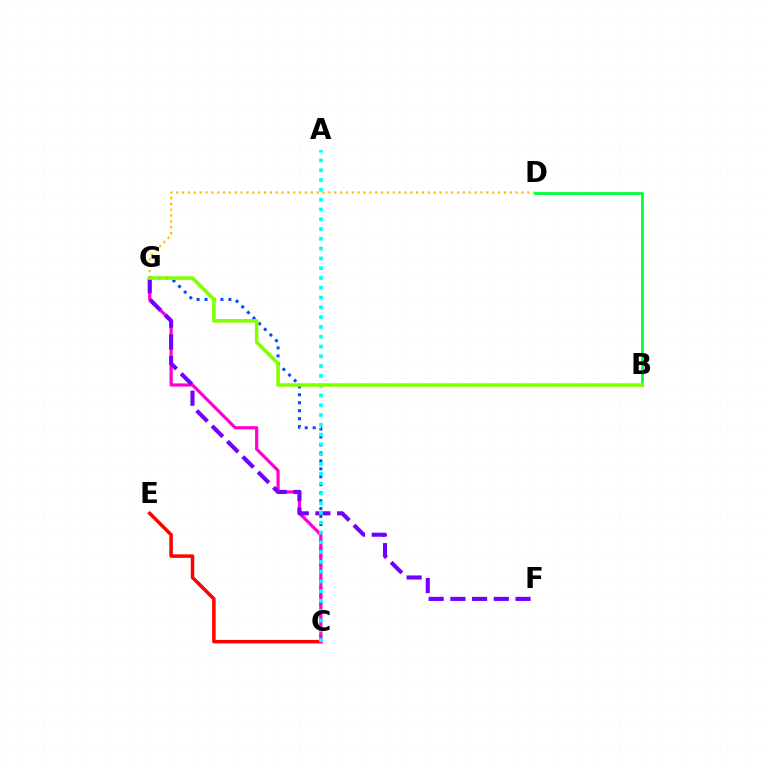{('D', 'G'): [{'color': '#ffbd00', 'line_style': 'dotted', 'thickness': 1.59}], ('C', 'G'): [{'color': '#004bff', 'line_style': 'dotted', 'thickness': 2.16}, {'color': '#ff00cf', 'line_style': 'solid', 'thickness': 2.29}], ('B', 'D'): [{'color': '#00ff39', 'line_style': 'solid', 'thickness': 1.98}], ('C', 'E'): [{'color': '#ff0000', 'line_style': 'solid', 'thickness': 2.51}], ('F', 'G'): [{'color': '#7200ff', 'line_style': 'dashed', 'thickness': 2.95}], ('A', 'C'): [{'color': '#00fff6', 'line_style': 'dotted', 'thickness': 2.66}], ('B', 'G'): [{'color': '#84ff00', 'line_style': 'solid', 'thickness': 2.56}]}